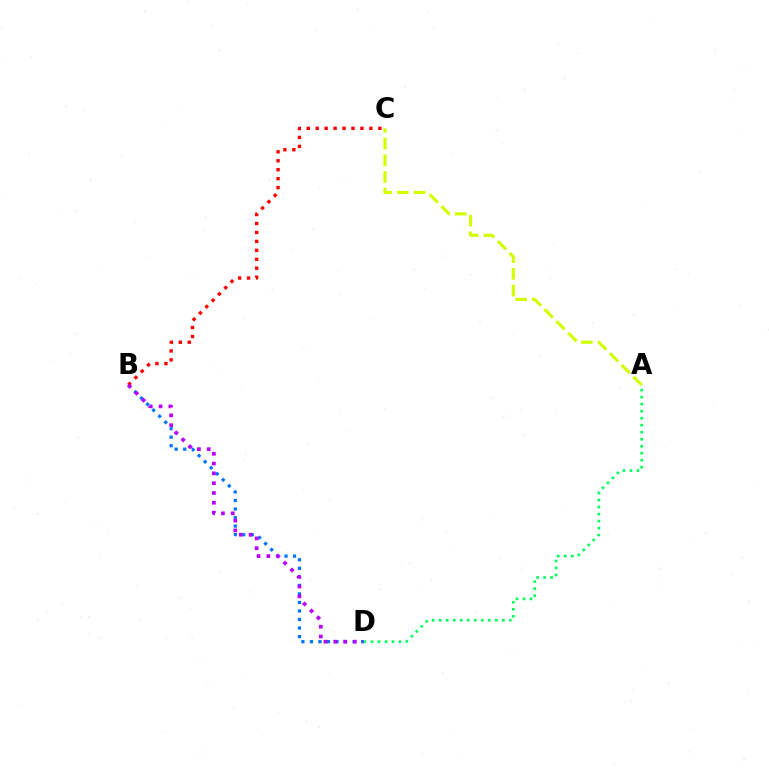{('B', 'D'): [{'color': '#0074ff', 'line_style': 'dotted', 'thickness': 2.32}, {'color': '#b900ff', 'line_style': 'dotted', 'thickness': 2.66}], ('A', 'C'): [{'color': '#d1ff00', 'line_style': 'dashed', 'thickness': 2.27}], ('A', 'D'): [{'color': '#00ff5c', 'line_style': 'dotted', 'thickness': 1.9}], ('B', 'C'): [{'color': '#ff0000', 'line_style': 'dotted', 'thickness': 2.43}]}